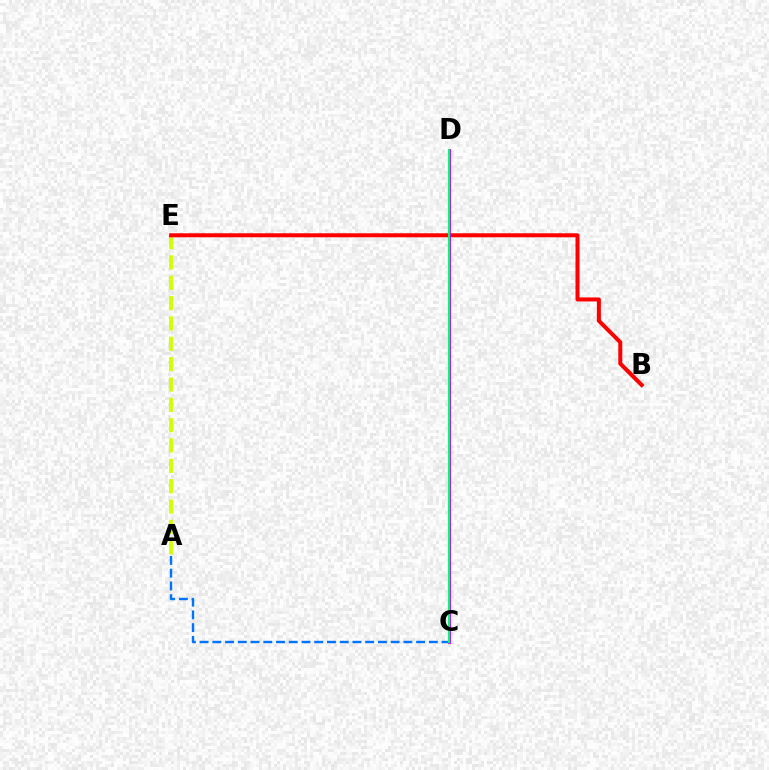{('A', 'E'): [{'color': '#d1ff00', 'line_style': 'dashed', 'thickness': 2.76}], ('B', 'E'): [{'color': '#ff0000', 'line_style': 'solid', 'thickness': 2.89}], ('A', 'C'): [{'color': '#0074ff', 'line_style': 'dashed', 'thickness': 1.73}], ('C', 'D'): [{'color': '#b900ff', 'line_style': 'solid', 'thickness': 2.07}, {'color': '#00ff5c', 'line_style': 'solid', 'thickness': 1.51}]}